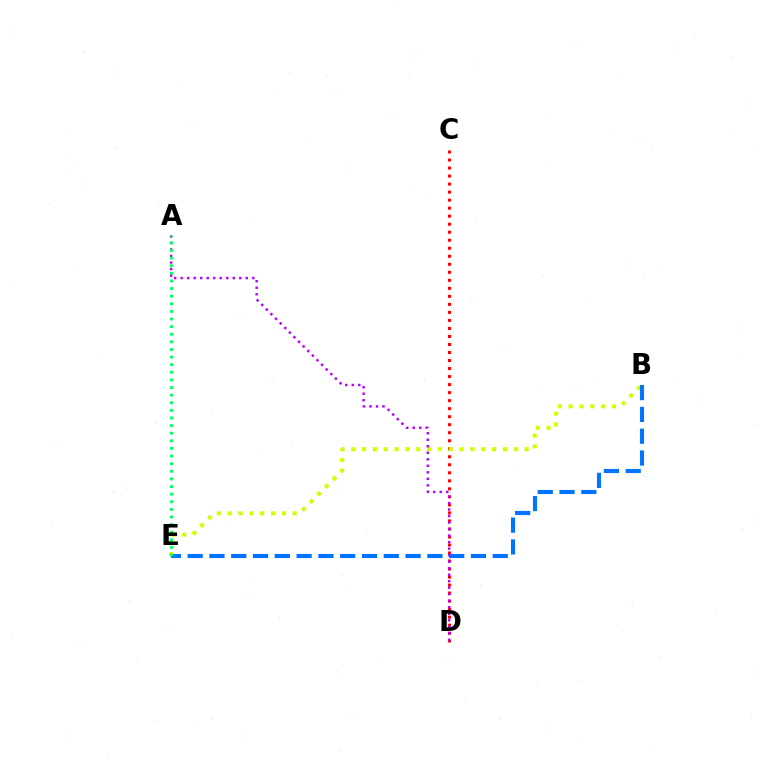{('C', 'D'): [{'color': '#ff0000', 'line_style': 'dotted', 'thickness': 2.18}], ('B', 'E'): [{'color': '#d1ff00', 'line_style': 'dotted', 'thickness': 2.95}, {'color': '#0074ff', 'line_style': 'dashed', 'thickness': 2.96}], ('A', 'D'): [{'color': '#b900ff', 'line_style': 'dotted', 'thickness': 1.77}], ('A', 'E'): [{'color': '#00ff5c', 'line_style': 'dotted', 'thickness': 2.07}]}